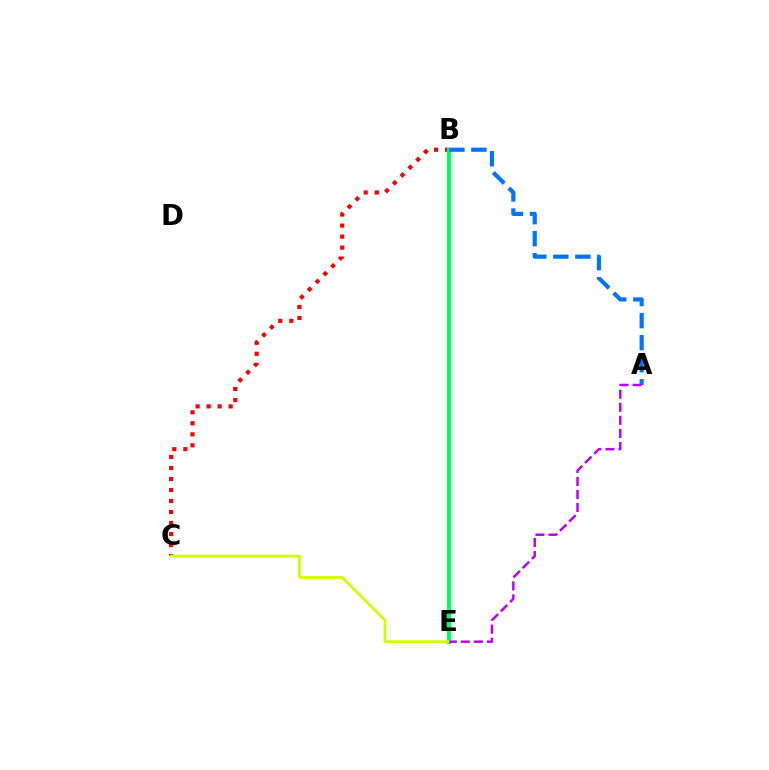{('B', 'C'): [{'color': '#ff0000', 'line_style': 'dotted', 'thickness': 2.99}], ('B', 'E'): [{'color': '#00ff5c', 'line_style': 'solid', 'thickness': 2.99}], ('A', 'B'): [{'color': '#0074ff', 'line_style': 'dashed', 'thickness': 2.99}], ('C', 'E'): [{'color': '#d1ff00', 'line_style': 'solid', 'thickness': 2.01}], ('A', 'E'): [{'color': '#b900ff', 'line_style': 'dashed', 'thickness': 1.77}]}